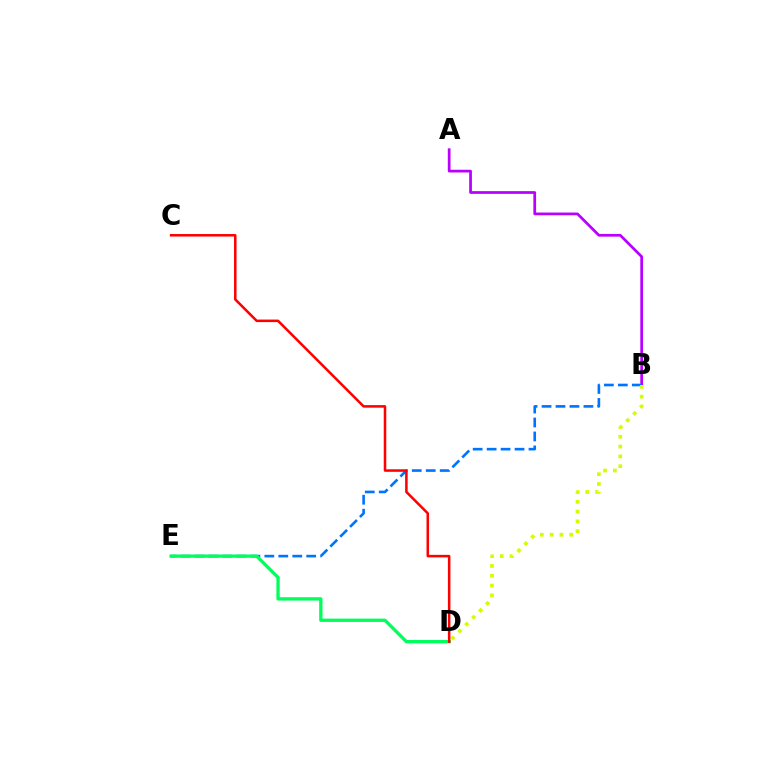{('A', 'B'): [{'color': '#b900ff', 'line_style': 'solid', 'thickness': 1.96}], ('B', 'E'): [{'color': '#0074ff', 'line_style': 'dashed', 'thickness': 1.9}], ('B', 'D'): [{'color': '#d1ff00', 'line_style': 'dotted', 'thickness': 2.66}], ('D', 'E'): [{'color': '#00ff5c', 'line_style': 'solid', 'thickness': 2.39}], ('C', 'D'): [{'color': '#ff0000', 'line_style': 'solid', 'thickness': 1.82}]}